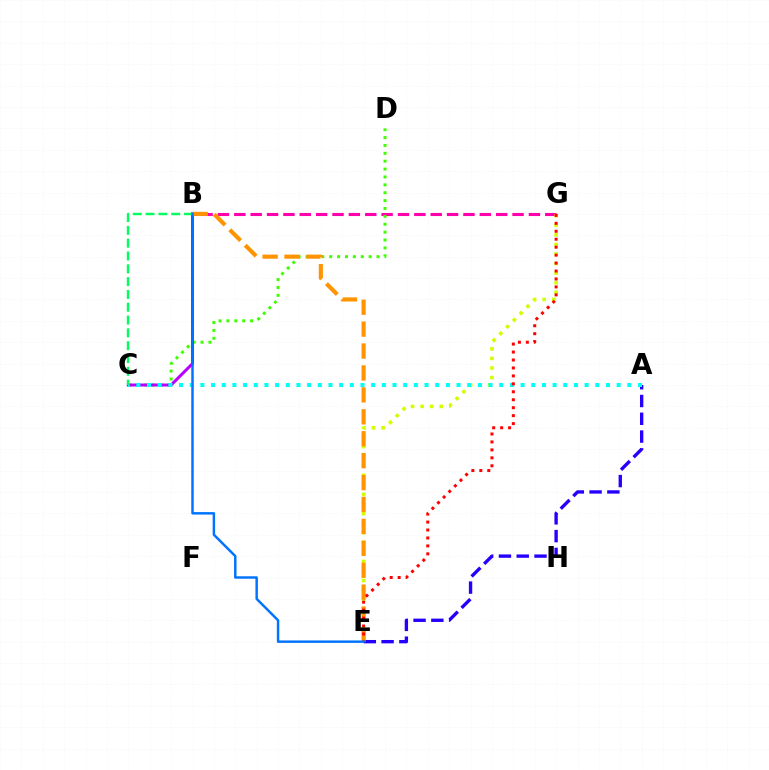{('B', 'G'): [{'color': '#ff00ac', 'line_style': 'dashed', 'thickness': 2.22}], ('A', 'E'): [{'color': '#2500ff', 'line_style': 'dashed', 'thickness': 2.42}], ('C', 'D'): [{'color': '#3dff00', 'line_style': 'dotted', 'thickness': 2.14}], ('E', 'G'): [{'color': '#d1ff00', 'line_style': 'dotted', 'thickness': 2.6}, {'color': '#ff0000', 'line_style': 'dotted', 'thickness': 2.16}], ('B', 'C'): [{'color': '#b900ff', 'line_style': 'solid', 'thickness': 2.16}, {'color': '#00ff5c', 'line_style': 'dashed', 'thickness': 1.74}], ('B', 'E'): [{'color': '#ff9400', 'line_style': 'dashed', 'thickness': 2.98}, {'color': '#0074ff', 'line_style': 'solid', 'thickness': 1.77}], ('A', 'C'): [{'color': '#00fff6', 'line_style': 'dotted', 'thickness': 2.9}]}